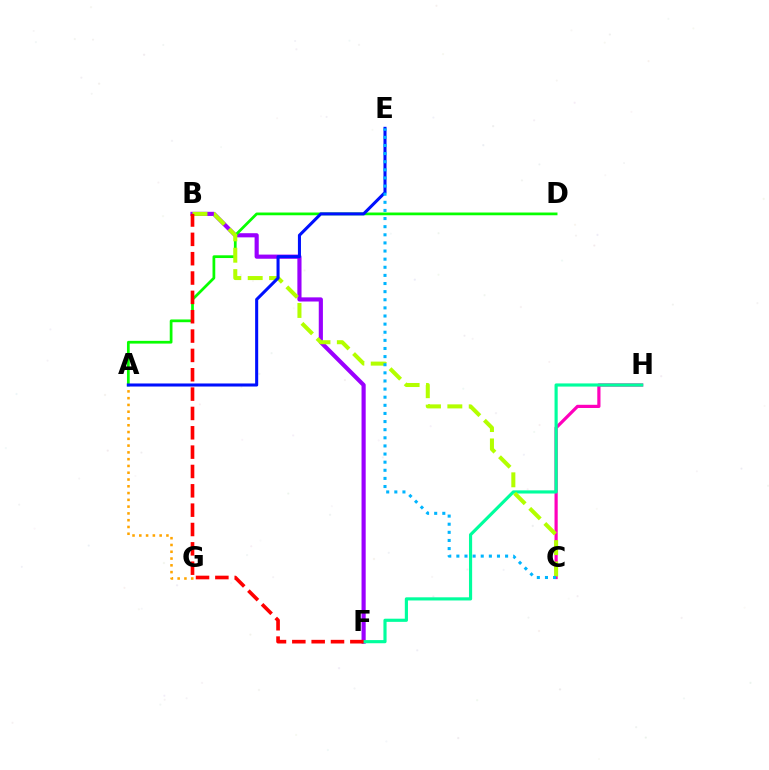{('C', 'H'): [{'color': '#ff00bd', 'line_style': 'solid', 'thickness': 2.3}], ('B', 'F'): [{'color': '#9b00ff', 'line_style': 'solid', 'thickness': 2.99}, {'color': '#ff0000', 'line_style': 'dashed', 'thickness': 2.63}], ('A', 'G'): [{'color': '#ffa500', 'line_style': 'dotted', 'thickness': 1.84}], ('A', 'D'): [{'color': '#08ff00', 'line_style': 'solid', 'thickness': 1.97}], ('F', 'H'): [{'color': '#00ff9d', 'line_style': 'solid', 'thickness': 2.27}], ('B', 'C'): [{'color': '#b3ff00', 'line_style': 'dashed', 'thickness': 2.9}], ('A', 'E'): [{'color': '#0010ff', 'line_style': 'solid', 'thickness': 2.2}], ('C', 'E'): [{'color': '#00b5ff', 'line_style': 'dotted', 'thickness': 2.21}]}